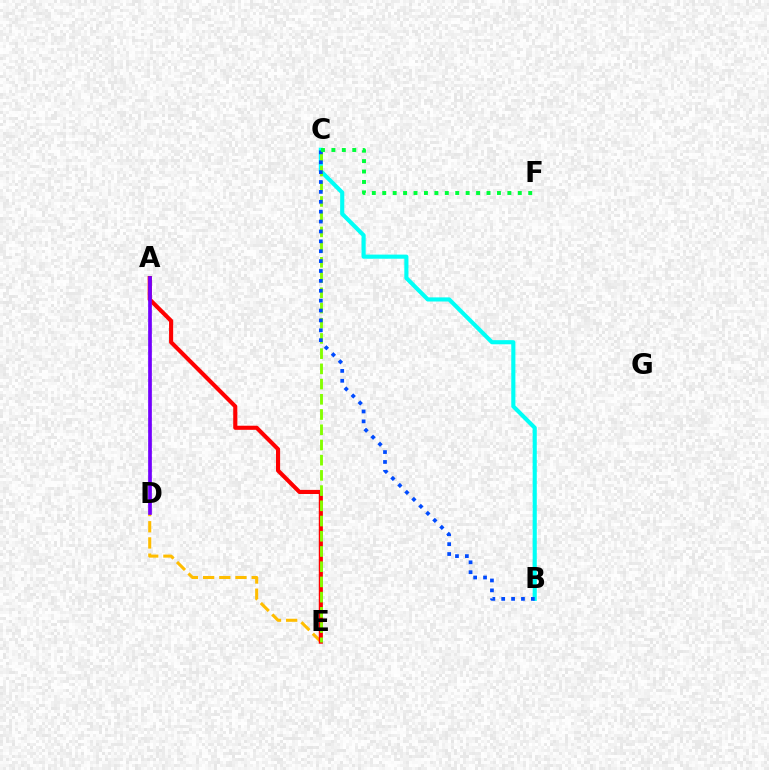{('B', 'C'): [{'color': '#00fff6', 'line_style': 'solid', 'thickness': 2.96}, {'color': '#004bff', 'line_style': 'dotted', 'thickness': 2.69}], ('D', 'E'): [{'color': '#ffbd00', 'line_style': 'dashed', 'thickness': 2.2}], ('A', 'E'): [{'color': '#ff0000', 'line_style': 'solid', 'thickness': 2.96}], ('C', 'E'): [{'color': '#84ff00', 'line_style': 'dashed', 'thickness': 2.07}], ('A', 'D'): [{'color': '#ff00cf', 'line_style': 'dotted', 'thickness': 1.8}, {'color': '#7200ff', 'line_style': 'solid', 'thickness': 2.65}], ('C', 'F'): [{'color': '#00ff39', 'line_style': 'dotted', 'thickness': 2.83}]}